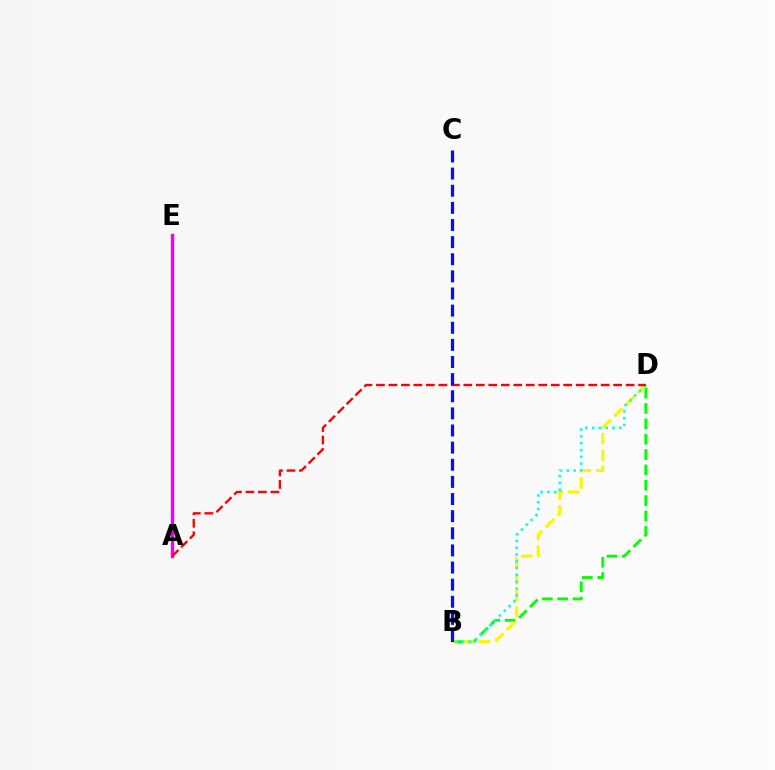{('B', 'D'): [{'color': '#08ff00', 'line_style': 'dashed', 'thickness': 2.09}, {'color': '#fcf500', 'line_style': 'dashed', 'thickness': 2.23}, {'color': '#00fff6', 'line_style': 'dotted', 'thickness': 1.85}], ('A', 'E'): [{'color': '#ee00ff', 'line_style': 'solid', 'thickness': 2.45}], ('A', 'D'): [{'color': '#ff0000', 'line_style': 'dashed', 'thickness': 1.7}], ('B', 'C'): [{'color': '#0010ff', 'line_style': 'dashed', 'thickness': 2.33}]}